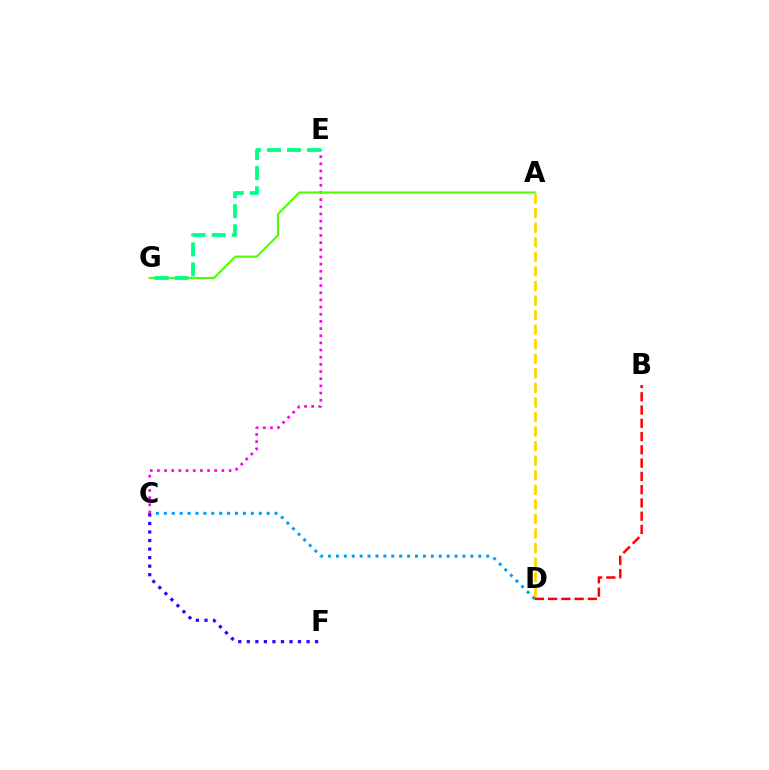{('C', 'D'): [{'color': '#009eff', 'line_style': 'dotted', 'thickness': 2.15}], ('C', 'E'): [{'color': '#ff00ed', 'line_style': 'dotted', 'thickness': 1.95}], ('A', 'G'): [{'color': '#4fff00', 'line_style': 'solid', 'thickness': 1.55}], ('A', 'D'): [{'color': '#ffd500', 'line_style': 'dashed', 'thickness': 1.98}], ('E', 'G'): [{'color': '#00ff86', 'line_style': 'dashed', 'thickness': 2.72}], ('C', 'F'): [{'color': '#3700ff', 'line_style': 'dotted', 'thickness': 2.32}], ('B', 'D'): [{'color': '#ff0000', 'line_style': 'dashed', 'thickness': 1.8}]}